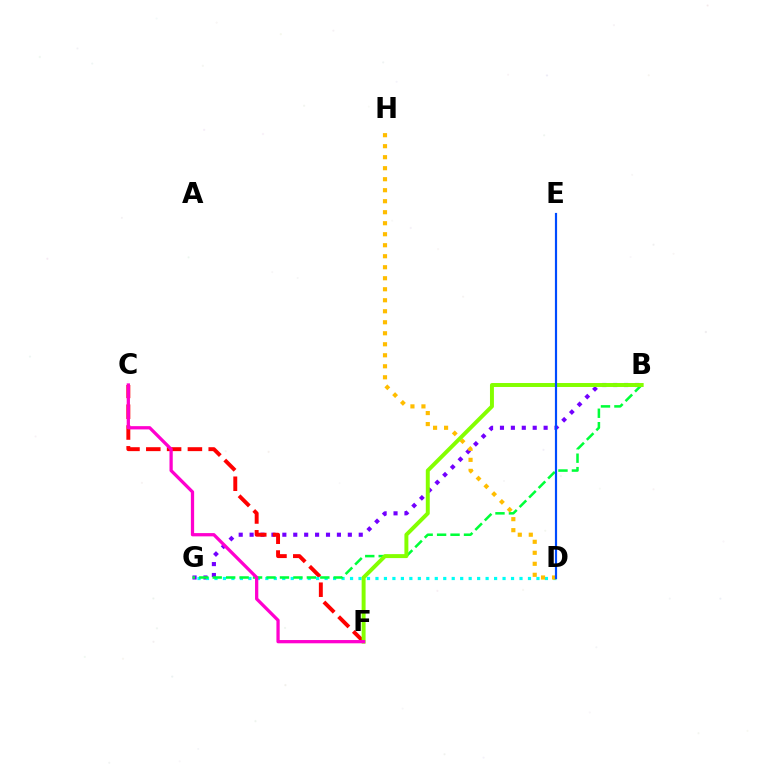{('B', 'G'): [{'color': '#7200ff', 'line_style': 'dotted', 'thickness': 2.97}, {'color': '#00ff39', 'line_style': 'dashed', 'thickness': 1.83}], ('C', 'F'): [{'color': '#ff0000', 'line_style': 'dashed', 'thickness': 2.83}, {'color': '#ff00cf', 'line_style': 'solid', 'thickness': 2.35}], ('D', 'G'): [{'color': '#00fff6', 'line_style': 'dotted', 'thickness': 2.3}], ('D', 'H'): [{'color': '#ffbd00', 'line_style': 'dotted', 'thickness': 2.99}], ('B', 'F'): [{'color': '#84ff00', 'line_style': 'solid', 'thickness': 2.84}], ('D', 'E'): [{'color': '#004bff', 'line_style': 'solid', 'thickness': 1.57}]}